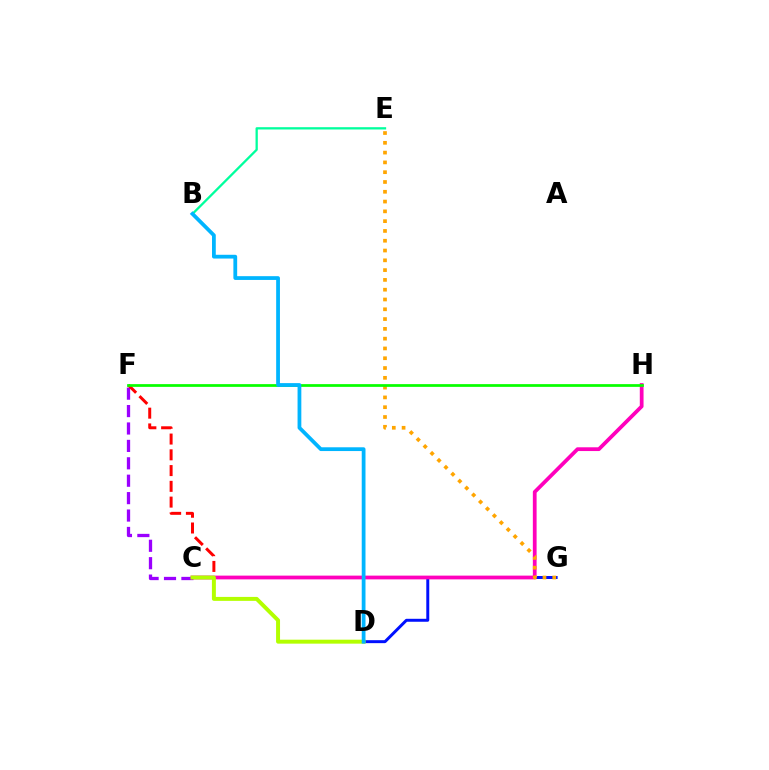{('C', 'F'): [{'color': '#9b00ff', 'line_style': 'dashed', 'thickness': 2.37}], ('F', 'G'): [{'color': '#ff0000', 'line_style': 'dashed', 'thickness': 2.14}], ('D', 'G'): [{'color': '#0010ff', 'line_style': 'solid', 'thickness': 2.13}], ('C', 'H'): [{'color': '#ff00bd', 'line_style': 'solid', 'thickness': 2.71}], ('E', 'G'): [{'color': '#ffa500', 'line_style': 'dotted', 'thickness': 2.66}], ('F', 'H'): [{'color': '#08ff00', 'line_style': 'solid', 'thickness': 1.97}], ('B', 'E'): [{'color': '#00ff9d', 'line_style': 'solid', 'thickness': 1.65}], ('C', 'D'): [{'color': '#b3ff00', 'line_style': 'solid', 'thickness': 2.85}], ('B', 'D'): [{'color': '#00b5ff', 'line_style': 'solid', 'thickness': 2.72}]}